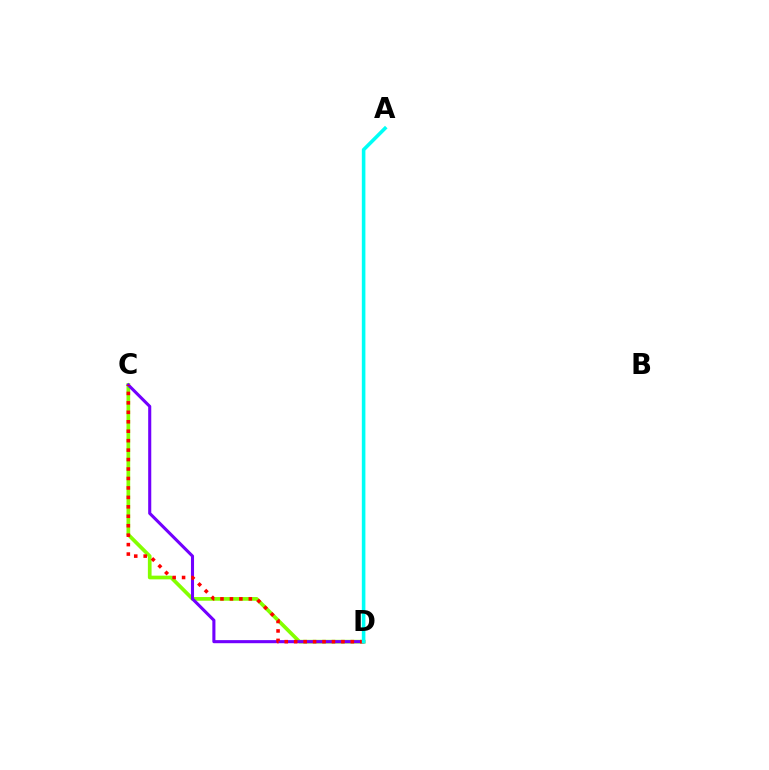{('C', 'D'): [{'color': '#84ff00', 'line_style': 'solid', 'thickness': 2.66}, {'color': '#7200ff', 'line_style': 'solid', 'thickness': 2.22}, {'color': '#ff0000', 'line_style': 'dotted', 'thickness': 2.57}], ('A', 'D'): [{'color': '#00fff6', 'line_style': 'solid', 'thickness': 2.58}]}